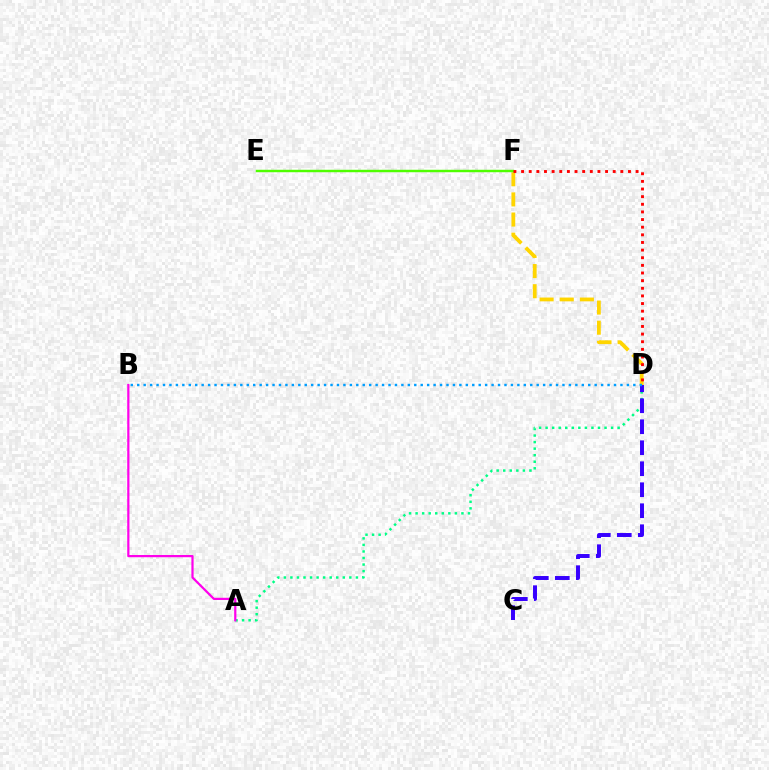{('A', 'D'): [{'color': '#00ff86', 'line_style': 'dotted', 'thickness': 1.78}], ('D', 'F'): [{'color': '#ffd500', 'line_style': 'dashed', 'thickness': 2.73}, {'color': '#ff0000', 'line_style': 'dotted', 'thickness': 2.07}], ('A', 'B'): [{'color': '#ff00ed', 'line_style': 'solid', 'thickness': 1.59}], ('E', 'F'): [{'color': '#4fff00', 'line_style': 'solid', 'thickness': 1.77}], ('C', 'D'): [{'color': '#3700ff', 'line_style': 'dashed', 'thickness': 2.85}], ('B', 'D'): [{'color': '#009eff', 'line_style': 'dotted', 'thickness': 1.75}]}